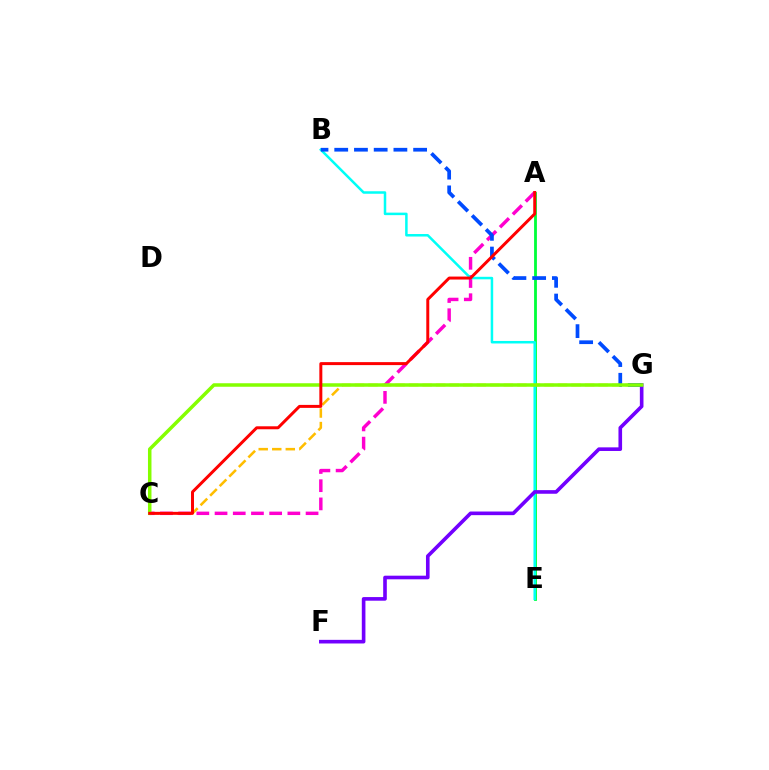{('A', 'E'): [{'color': '#00ff39', 'line_style': 'solid', 'thickness': 2.03}], ('C', 'G'): [{'color': '#ffbd00', 'line_style': 'dashed', 'thickness': 1.84}, {'color': '#84ff00', 'line_style': 'solid', 'thickness': 2.53}], ('A', 'C'): [{'color': '#ff00cf', 'line_style': 'dashed', 'thickness': 2.47}, {'color': '#ff0000', 'line_style': 'solid', 'thickness': 2.15}], ('B', 'E'): [{'color': '#00fff6', 'line_style': 'solid', 'thickness': 1.81}], ('F', 'G'): [{'color': '#7200ff', 'line_style': 'solid', 'thickness': 2.61}], ('B', 'G'): [{'color': '#004bff', 'line_style': 'dashed', 'thickness': 2.68}]}